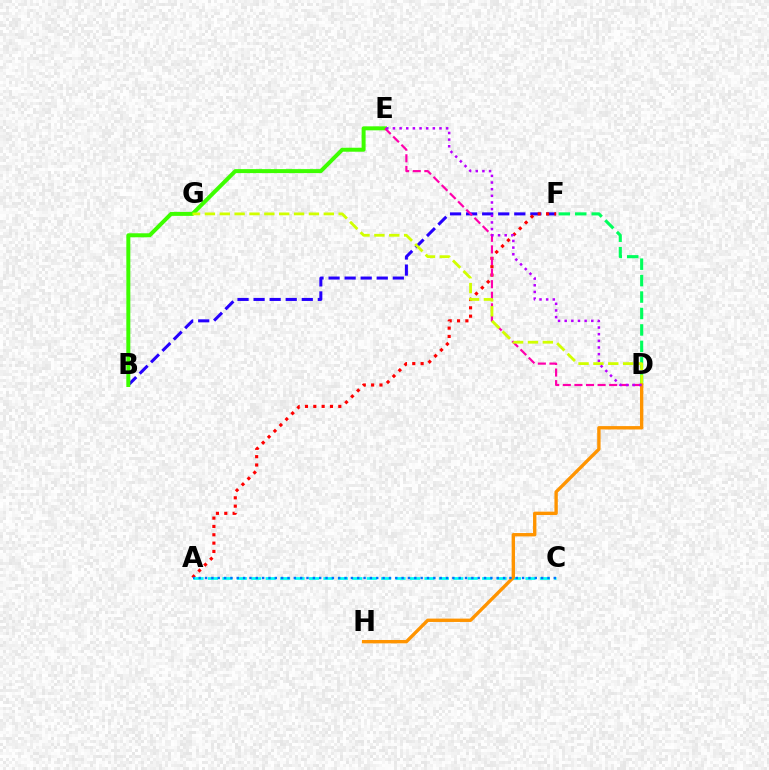{('B', 'F'): [{'color': '#2500ff', 'line_style': 'dashed', 'thickness': 2.18}], ('B', 'E'): [{'color': '#3dff00', 'line_style': 'solid', 'thickness': 2.87}], ('A', 'F'): [{'color': '#ff0000', 'line_style': 'dotted', 'thickness': 2.26}], ('D', 'E'): [{'color': '#ff00ac', 'line_style': 'dashed', 'thickness': 1.57}, {'color': '#b900ff', 'line_style': 'dotted', 'thickness': 1.81}], ('A', 'C'): [{'color': '#00fff6', 'line_style': 'dashed', 'thickness': 1.96}, {'color': '#0074ff', 'line_style': 'dotted', 'thickness': 1.72}], ('D', 'F'): [{'color': '#00ff5c', 'line_style': 'dashed', 'thickness': 2.23}], ('D', 'G'): [{'color': '#d1ff00', 'line_style': 'dashed', 'thickness': 2.02}], ('D', 'H'): [{'color': '#ff9400', 'line_style': 'solid', 'thickness': 2.42}]}